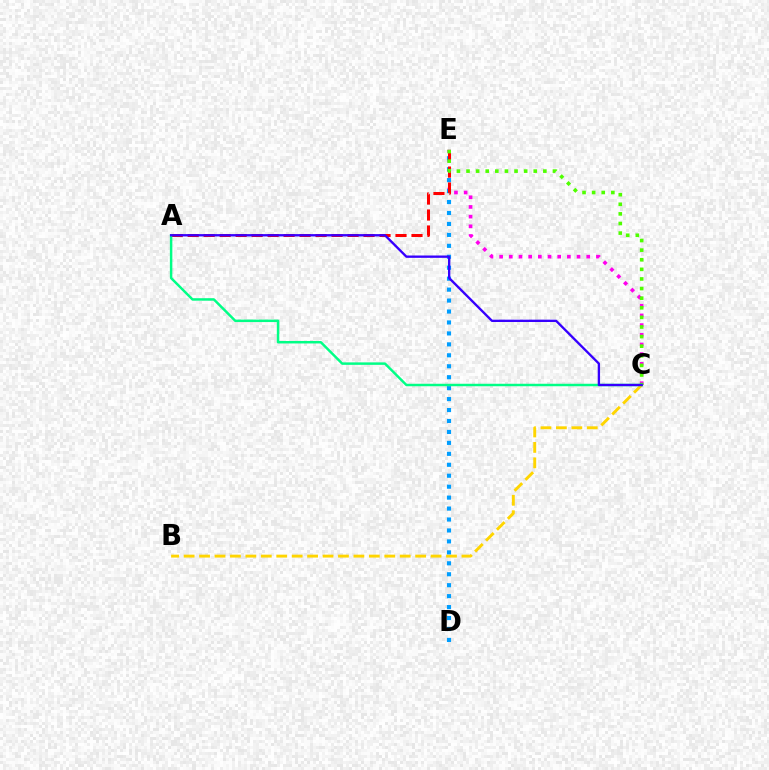{('B', 'C'): [{'color': '#ffd500', 'line_style': 'dashed', 'thickness': 2.1}], ('C', 'E'): [{'color': '#ff00ed', 'line_style': 'dotted', 'thickness': 2.63}, {'color': '#4fff00', 'line_style': 'dotted', 'thickness': 2.61}], ('D', 'E'): [{'color': '#009eff', 'line_style': 'dotted', 'thickness': 2.97}], ('A', 'E'): [{'color': '#ff0000', 'line_style': 'dashed', 'thickness': 2.17}], ('A', 'C'): [{'color': '#00ff86', 'line_style': 'solid', 'thickness': 1.78}, {'color': '#3700ff', 'line_style': 'solid', 'thickness': 1.69}]}